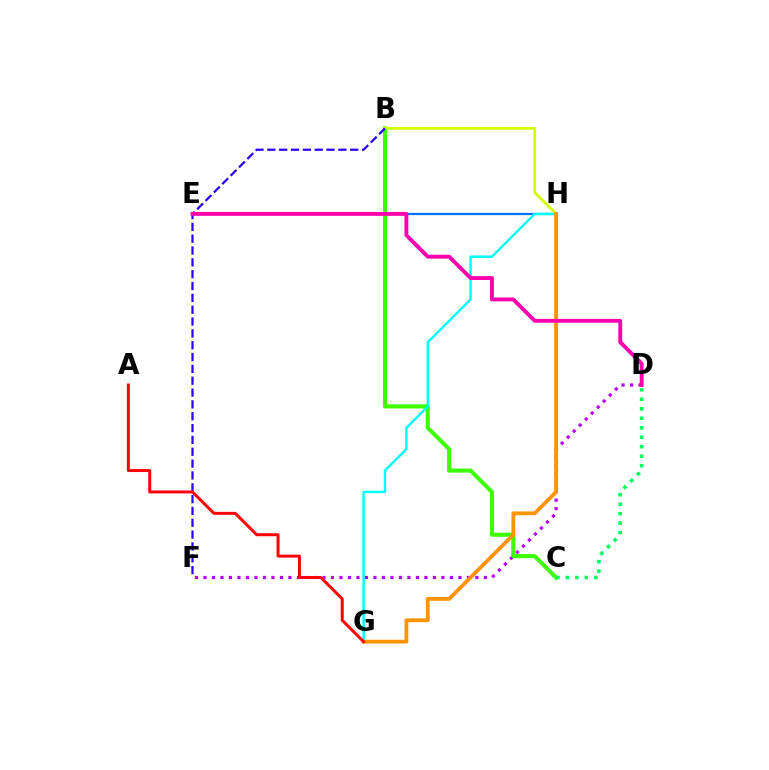{('D', 'F'): [{'color': '#b900ff', 'line_style': 'dotted', 'thickness': 2.31}], ('E', 'H'): [{'color': '#0074ff', 'line_style': 'solid', 'thickness': 1.6}], ('B', 'C'): [{'color': '#3dff00', 'line_style': 'solid', 'thickness': 2.95}], ('B', 'H'): [{'color': '#d1ff00', 'line_style': 'solid', 'thickness': 1.98}], ('B', 'F'): [{'color': '#2500ff', 'line_style': 'dashed', 'thickness': 1.61}], ('G', 'H'): [{'color': '#00fff6', 'line_style': 'solid', 'thickness': 1.75}, {'color': '#ff9400', 'line_style': 'solid', 'thickness': 2.75}], ('A', 'G'): [{'color': '#ff0000', 'line_style': 'solid', 'thickness': 2.14}], ('C', 'D'): [{'color': '#00ff5c', 'line_style': 'dotted', 'thickness': 2.57}], ('D', 'E'): [{'color': '#ff00ac', 'line_style': 'solid', 'thickness': 2.79}]}